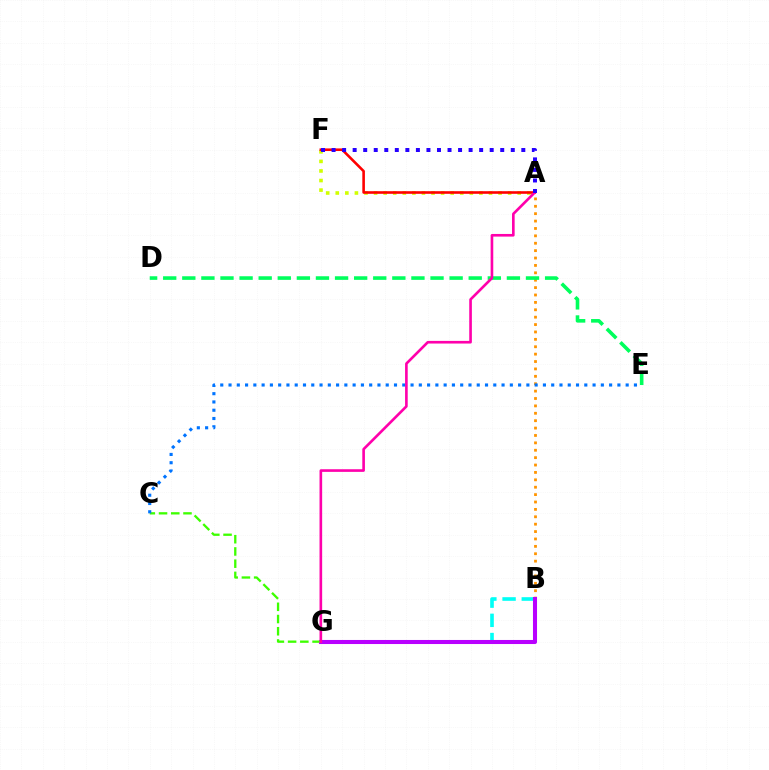{('A', 'F'): [{'color': '#d1ff00', 'line_style': 'dotted', 'thickness': 2.6}, {'color': '#ff0000', 'line_style': 'solid', 'thickness': 1.87}, {'color': '#2500ff', 'line_style': 'dotted', 'thickness': 2.86}], ('A', 'B'): [{'color': '#ff9400', 'line_style': 'dotted', 'thickness': 2.01}], ('B', 'G'): [{'color': '#00fff6', 'line_style': 'dashed', 'thickness': 2.61}, {'color': '#b900ff', 'line_style': 'solid', 'thickness': 2.92}], ('D', 'E'): [{'color': '#00ff5c', 'line_style': 'dashed', 'thickness': 2.59}], ('C', 'G'): [{'color': '#3dff00', 'line_style': 'dashed', 'thickness': 1.66}], ('C', 'E'): [{'color': '#0074ff', 'line_style': 'dotted', 'thickness': 2.25}], ('A', 'G'): [{'color': '#ff00ac', 'line_style': 'solid', 'thickness': 1.9}]}